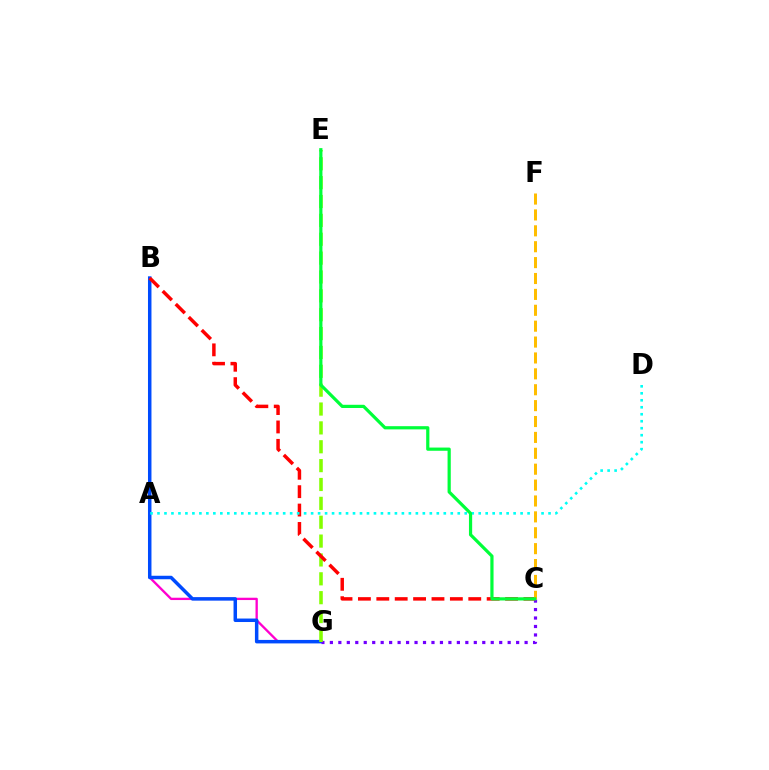{('A', 'G'): [{'color': '#ff00cf', 'line_style': 'solid', 'thickness': 1.68}], ('B', 'G'): [{'color': '#004bff', 'line_style': 'solid', 'thickness': 2.51}], ('C', 'G'): [{'color': '#7200ff', 'line_style': 'dotted', 'thickness': 2.3}], ('E', 'G'): [{'color': '#84ff00', 'line_style': 'dashed', 'thickness': 2.56}], ('B', 'C'): [{'color': '#ff0000', 'line_style': 'dashed', 'thickness': 2.5}], ('A', 'D'): [{'color': '#00fff6', 'line_style': 'dotted', 'thickness': 1.9}], ('C', 'F'): [{'color': '#ffbd00', 'line_style': 'dashed', 'thickness': 2.16}], ('C', 'E'): [{'color': '#00ff39', 'line_style': 'solid', 'thickness': 2.31}]}